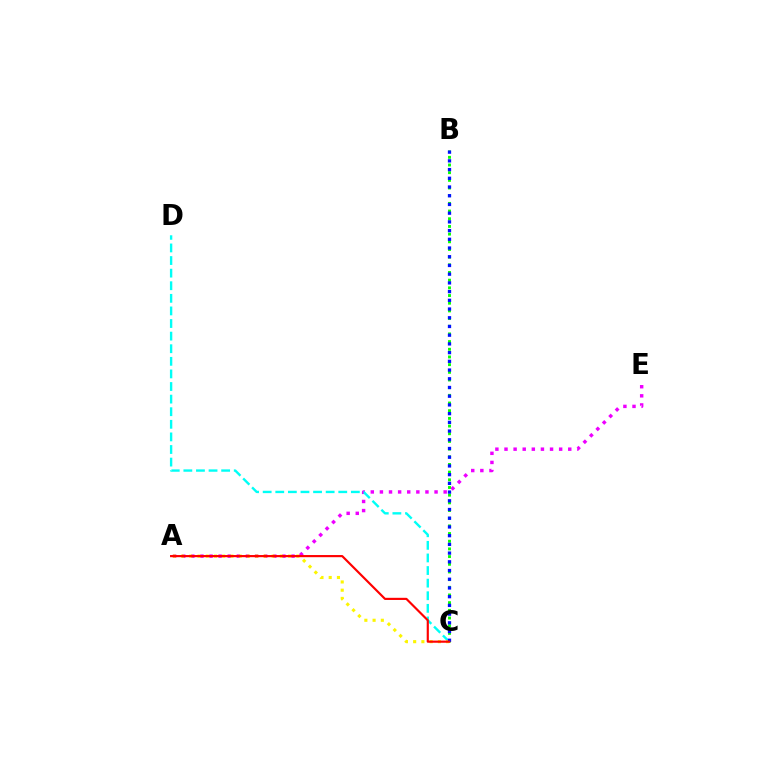{('A', 'E'): [{'color': '#ee00ff', 'line_style': 'dotted', 'thickness': 2.47}], ('B', 'C'): [{'color': '#08ff00', 'line_style': 'dotted', 'thickness': 2.09}, {'color': '#0010ff', 'line_style': 'dotted', 'thickness': 2.37}], ('C', 'D'): [{'color': '#00fff6', 'line_style': 'dashed', 'thickness': 1.71}], ('A', 'C'): [{'color': '#fcf500', 'line_style': 'dotted', 'thickness': 2.24}, {'color': '#ff0000', 'line_style': 'solid', 'thickness': 1.55}]}